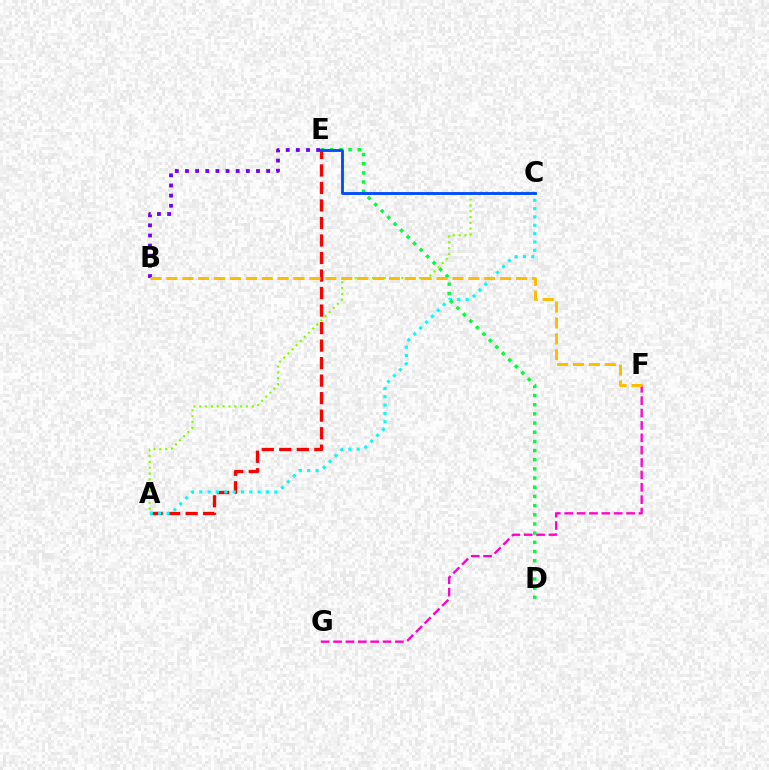{('A', 'E'): [{'color': '#ff0000', 'line_style': 'dashed', 'thickness': 2.38}], ('A', 'C'): [{'color': '#00fff6', 'line_style': 'dotted', 'thickness': 2.27}, {'color': '#84ff00', 'line_style': 'dotted', 'thickness': 1.59}], ('D', 'E'): [{'color': '#00ff39', 'line_style': 'dotted', 'thickness': 2.49}], ('B', 'E'): [{'color': '#7200ff', 'line_style': 'dotted', 'thickness': 2.76}], ('F', 'G'): [{'color': '#ff00cf', 'line_style': 'dashed', 'thickness': 1.68}], ('B', 'F'): [{'color': '#ffbd00', 'line_style': 'dashed', 'thickness': 2.16}], ('C', 'E'): [{'color': '#004bff', 'line_style': 'solid', 'thickness': 2.05}]}